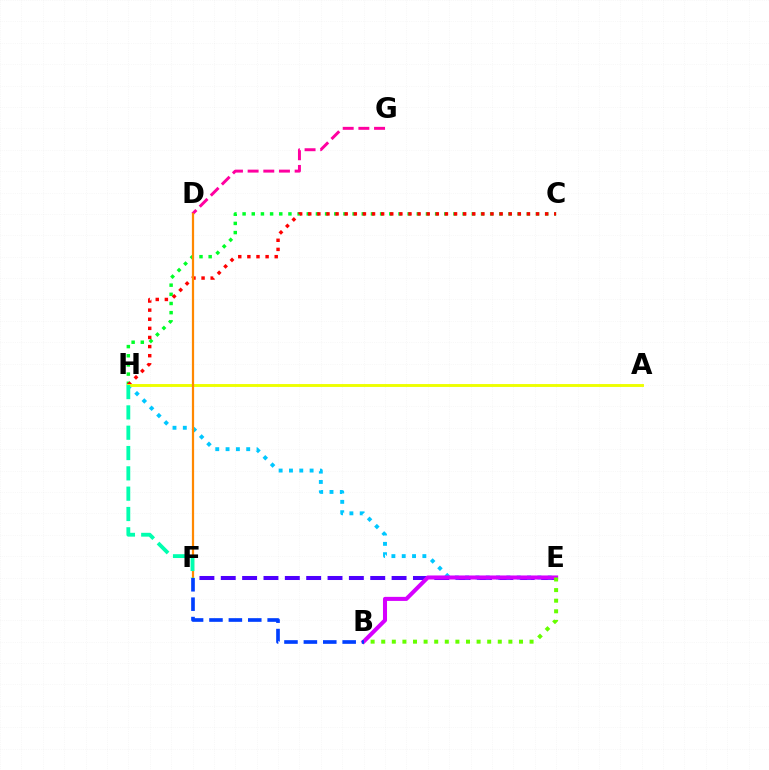{('C', 'H'): [{'color': '#00ff27', 'line_style': 'dotted', 'thickness': 2.49}, {'color': '#ff0000', 'line_style': 'dotted', 'thickness': 2.48}], ('E', 'F'): [{'color': '#4f00ff', 'line_style': 'dashed', 'thickness': 2.9}], ('E', 'H'): [{'color': '#00c7ff', 'line_style': 'dotted', 'thickness': 2.8}], ('B', 'E'): [{'color': '#d600ff', 'line_style': 'solid', 'thickness': 2.92}, {'color': '#66ff00', 'line_style': 'dotted', 'thickness': 2.88}], ('D', 'G'): [{'color': '#ff00a0', 'line_style': 'dashed', 'thickness': 2.13}], ('A', 'H'): [{'color': '#eeff00', 'line_style': 'solid', 'thickness': 2.09}], ('D', 'F'): [{'color': '#ff8800', 'line_style': 'solid', 'thickness': 1.61}], ('F', 'H'): [{'color': '#00ffaf', 'line_style': 'dashed', 'thickness': 2.76}], ('B', 'F'): [{'color': '#003fff', 'line_style': 'dashed', 'thickness': 2.64}]}